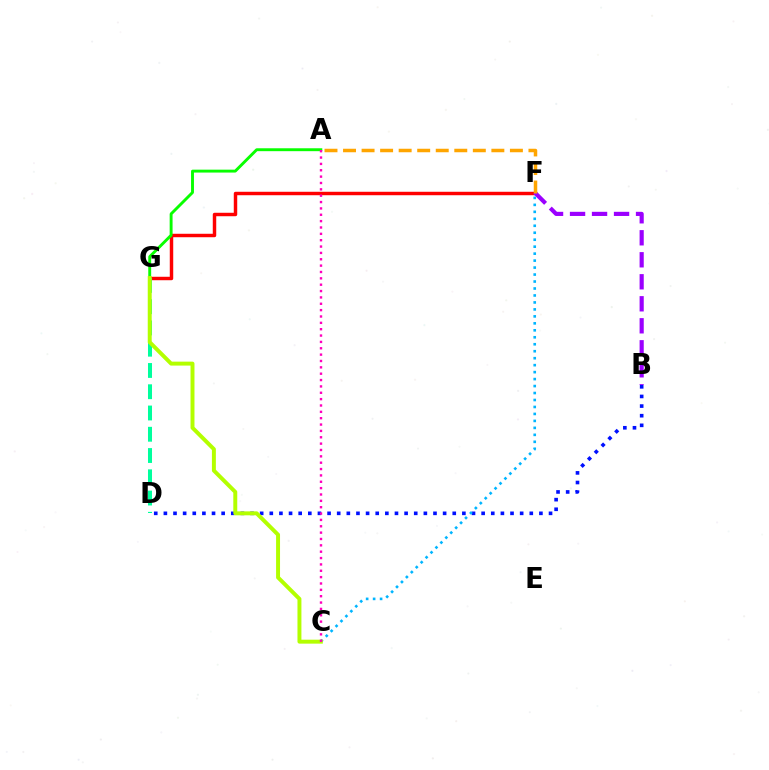{('B', 'D'): [{'color': '#0010ff', 'line_style': 'dotted', 'thickness': 2.62}], ('F', 'G'): [{'color': '#ff0000', 'line_style': 'solid', 'thickness': 2.49}], ('D', 'G'): [{'color': '#00ff9d', 'line_style': 'dashed', 'thickness': 2.89}], ('C', 'F'): [{'color': '#00b5ff', 'line_style': 'dotted', 'thickness': 1.89}], ('A', 'G'): [{'color': '#08ff00', 'line_style': 'solid', 'thickness': 2.09}], ('C', 'G'): [{'color': '#b3ff00', 'line_style': 'solid', 'thickness': 2.84}], ('B', 'F'): [{'color': '#9b00ff', 'line_style': 'dashed', 'thickness': 2.99}], ('A', 'C'): [{'color': '#ff00bd', 'line_style': 'dotted', 'thickness': 1.73}], ('A', 'F'): [{'color': '#ffa500', 'line_style': 'dashed', 'thickness': 2.52}]}